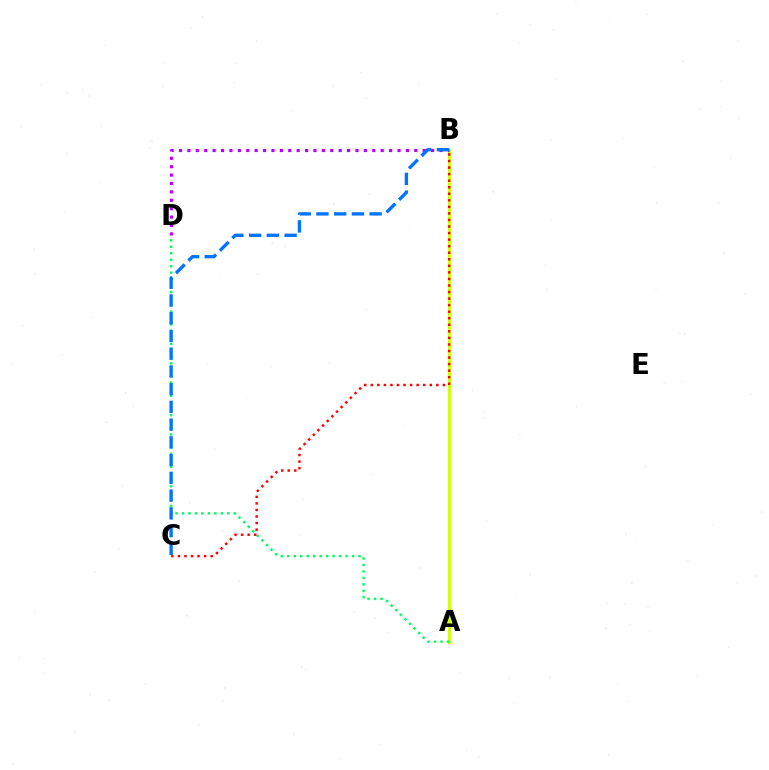{('A', 'B'): [{'color': '#d1ff00', 'line_style': 'solid', 'thickness': 2.04}], ('A', 'D'): [{'color': '#00ff5c', 'line_style': 'dotted', 'thickness': 1.76}], ('B', 'D'): [{'color': '#b900ff', 'line_style': 'dotted', 'thickness': 2.28}], ('B', 'C'): [{'color': '#ff0000', 'line_style': 'dotted', 'thickness': 1.78}, {'color': '#0074ff', 'line_style': 'dashed', 'thickness': 2.41}]}